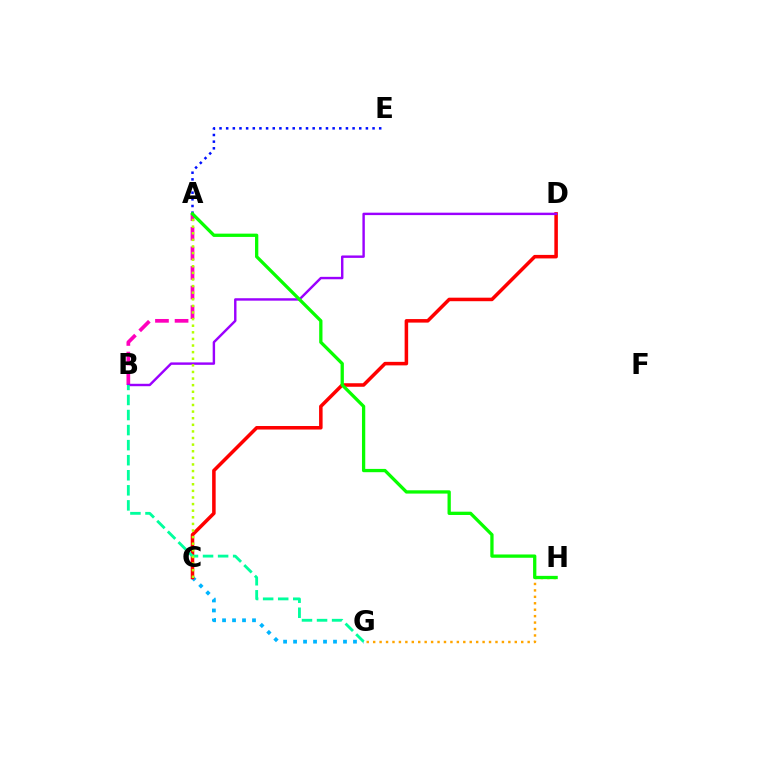{('A', 'E'): [{'color': '#0010ff', 'line_style': 'dotted', 'thickness': 1.81}], ('G', 'H'): [{'color': '#ffa500', 'line_style': 'dotted', 'thickness': 1.75}], ('C', 'G'): [{'color': '#00b5ff', 'line_style': 'dotted', 'thickness': 2.71}], ('A', 'B'): [{'color': '#ff00bd', 'line_style': 'dashed', 'thickness': 2.66}], ('C', 'D'): [{'color': '#ff0000', 'line_style': 'solid', 'thickness': 2.54}], ('B', 'D'): [{'color': '#9b00ff', 'line_style': 'solid', 'thickness': 1.74}], ('B', 'G'): [{'color': '#00ff9d', 'line_style': 'dashed', 'thickness': 2.05}], ('A', 'C'): [{'color': '#b3ff00', 'line_style': 'dotted', 'thickness': 1.79}], ('A', 'H'): [{'color': '#08ff00', 'line_style': 'solid', 'thickness': 2.37}]}